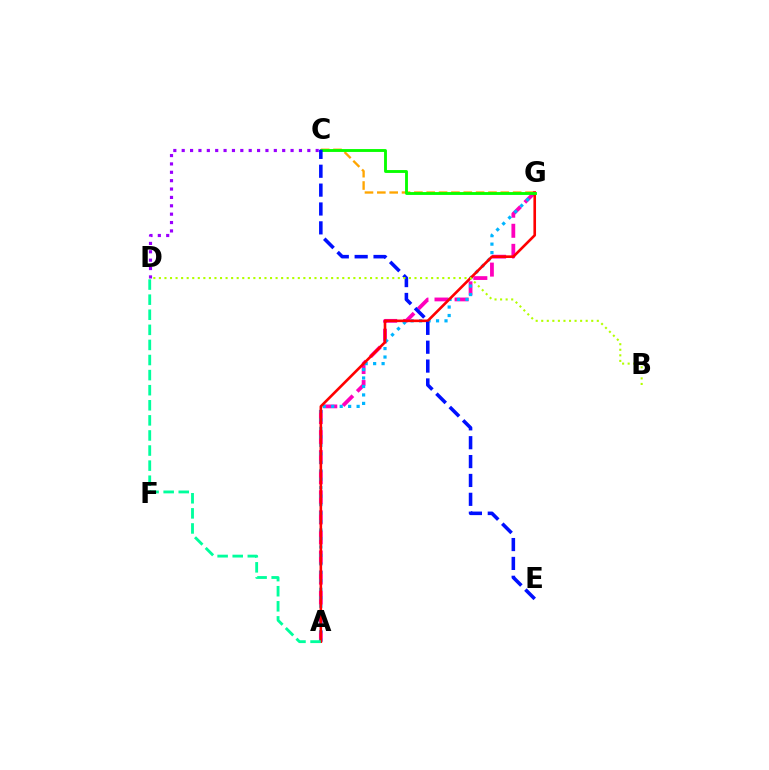{('A', 'G'): [{'color': '#ff00bd', 'line_style': 'dashed', 'thickness': 2.73}, {'color': '#00b5ff', 'line_style': 'dotted', 'thickness': 2.3}, {'color': '#ff0000', 'line_style': 'solid', 'thickness': 1.89}], ('C', 'D'): [{'color': '#9b00ff', 'line_style': 'dotted', 'thickness': 2.28}], ('C', 'G'): [{'color': '#ffa500', 'line_style': 'dashed', 'thickness': 1.68}, {'color': '#08ff00', 'line_style': 'solid', 'thickness': 2.07}], ('A', 'D'): [{'color': '#00ff9d', 'line_style': 'dashed', 'thickness': 2.05}], ('C', 'E'): [{'color': '#0010ff', 'line_style': 'dashed', 'thickness': 2.56}], ('B', 'D'): [{'color': '#b3ff00', 'line_style': 'dotted', 'thickness': 1.51}]}